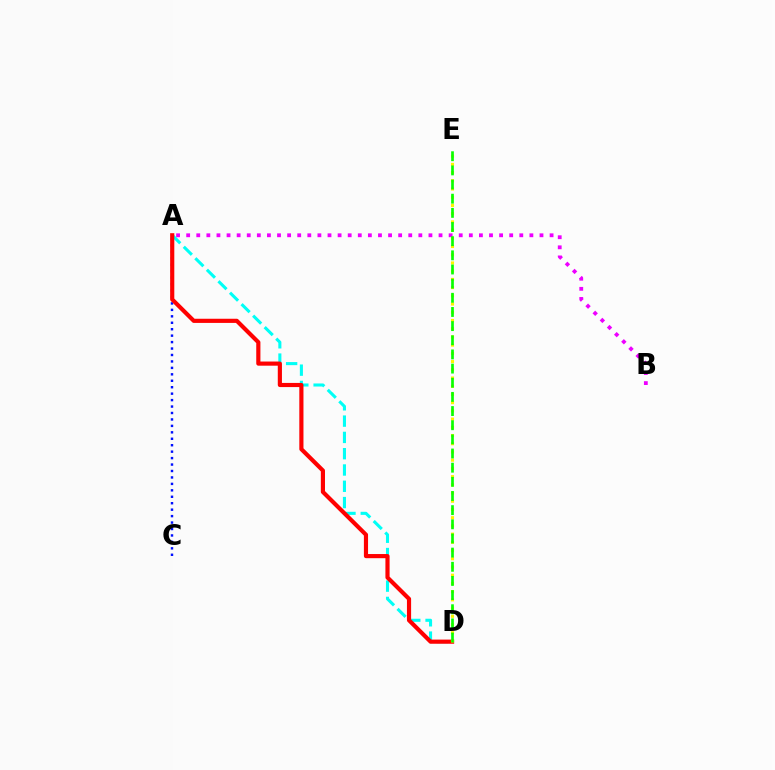{('A', 'C'): [{'color': '#0010ff', 'line_style': 'dotted', 'thickness': 1.75}], ('A', 'D'): [{'color': '#00fff6', 'line_style': 'dashed', 'thickness': 2.21}, {'color': '#ff0000', 'line_style': 'solid', 'thickness': 2.99}], ('A', 'B'): [{'color': '#ee00ff', 'line_style': 'dotted', 'thickness': 2.74}], ('D', 'E'): [{'color': '#fcf500', 'line_style': 'dotted', 'thickness': 2.23}, {'color': '#08ff00', 'line_style': 'dashed', 'thickness': 1.92}]}